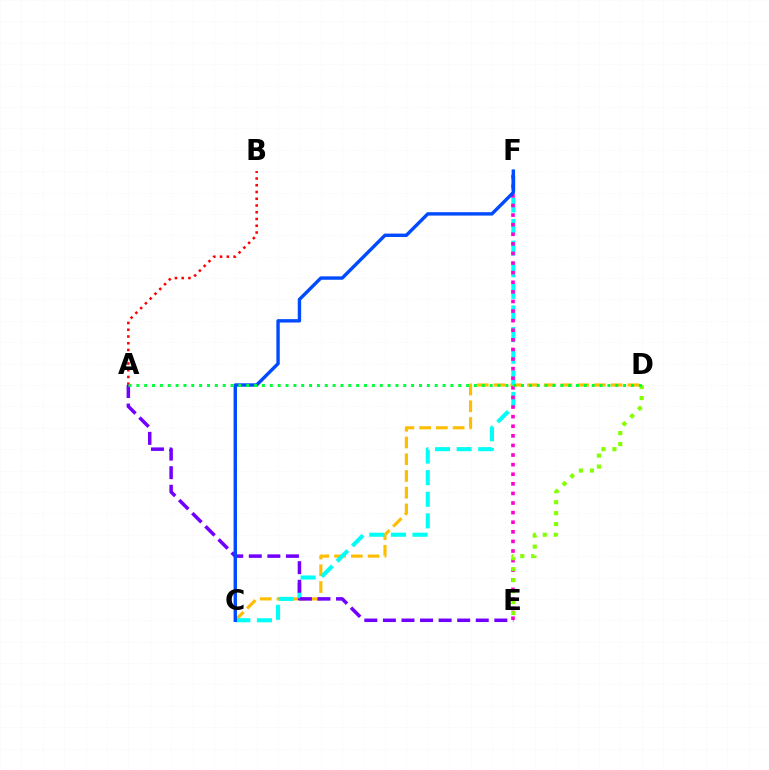{('C', 'D'): [{'color': '#ffbd00', 'line_style': 'dashed', 'thickness': 2.27}], ('A', 'B'): [{'color': '#ff0000', 'line_style': 'dotted', 'thickness': 1.83}], ('C', 'F'): [{'color': '#00fff6', 'line_style': 'dashed', 'thickness': 2.94}, {'color': '#004bff', 'line_style': 'solid', 'thickness': 2.44}], ('E', 'F'): [{'color': '#ff00cf', 'line_style': 'dotted', 'thickness': 2.61}], ('A', 'E'): [{'color': '#7200ff', 'line_style': 'dashed', 'thickness': 2.52}], ('D', 'E'): [{'color': '#84ff00', 'line_style': 'dotted', 'thickness': 2.98}], ('A', 'D'): [{'color': '#00ff39', 'line_style': 'dotted', 'thickness': 2.13}]}